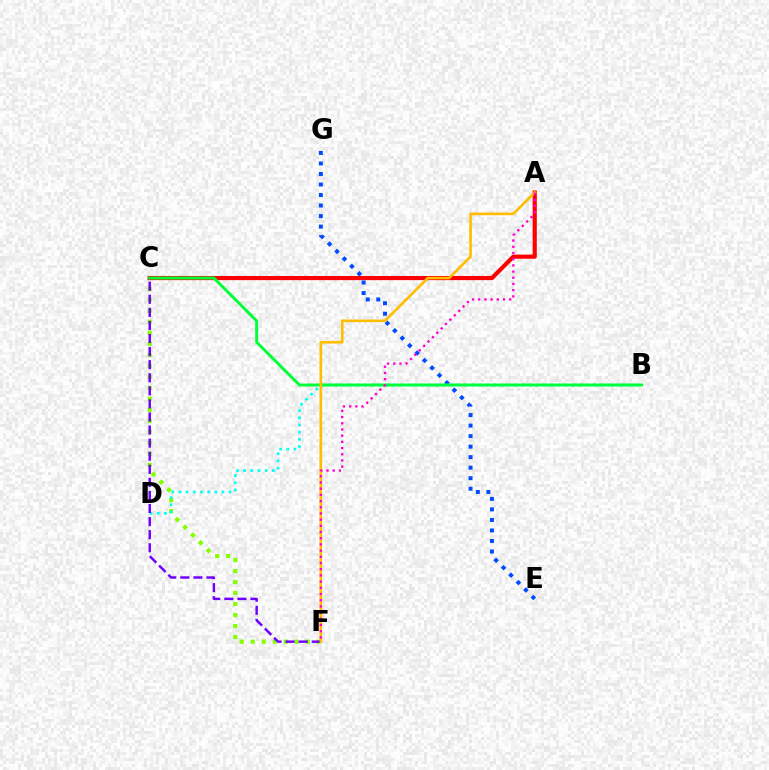{('E', 'G'): [{'color': '#004bff', 'line_style': 'dotted', 'thickness': 2.86}], ('C', 'F'): [{'color': '#84ff00', 'line_style': 'dotted', 'thickness': 2.99}, {'color': '#7200ff', 'line_style': 'dashed', 'thickness': 1.78}], ('A', 'C'): [{'color': '#ff0000', 'line_style': 'solid', 'thickness': 2.99}], ('B', 'D'): [{'color': '#00fff6', 'line_style': 'dotted', 'thickness': 1.95}], ('B', 'C'): [{'color': '#00ff39', 'line_style': 'solid', 'thickness': 2.12}], ('A', 'F'): [{'color': '#ffbd00', 'line_style': 'solid', 'thickness': 1.89}, {'color': '#ff00cf', 'line_style': 'dotted', 'thickness': 1.68}]}